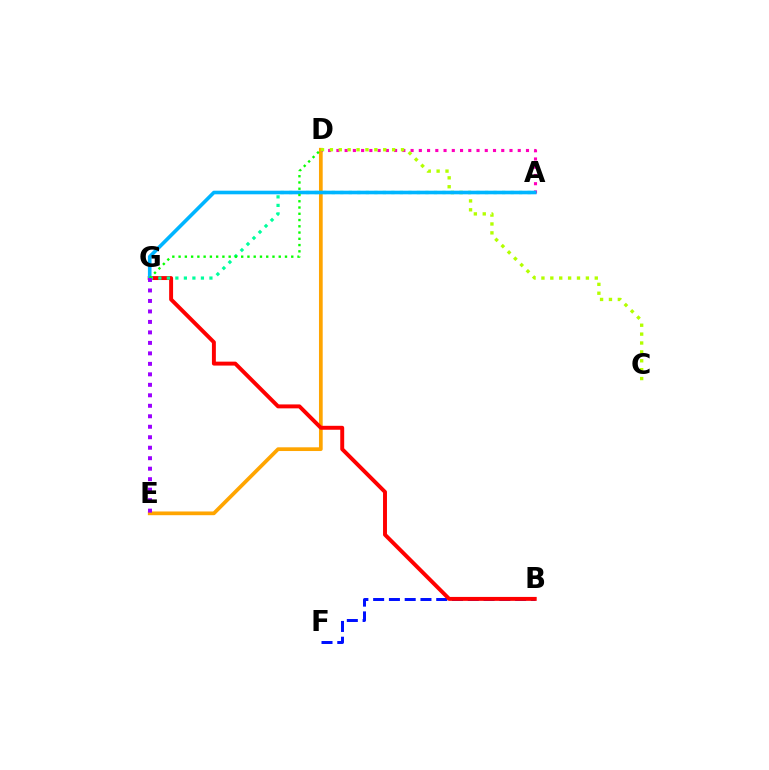{('B', 'F'): [{'color': '#0010ff', 'line_style': 'dashed', 'thickness': 2.14}], ('D', 'E'): [{'color': '#ffa500', 'line_style': 'solid', 'thickness': 2.68}], ('B', 'G'): [{'color': '#ff0000', 'line_style': 'solid', 'thickness': 2.83}], ('A', 'G'): [{'color': '#00ff9d', 'line_style': 'dotted', 'thickness': 2.31}, {'color': '#00b5ff', 'line_style': 'solid', 'thickness': 2.6}], ('A', 'D'): [{'color': '#ff00bd', 'line_style': 'dotted', 'thickness': 2.24}], ('C', 'D'): [{'color': '#b3ff00', 'line_style': 'dotted', 'thickness': 2.42}], ('D', 'G'): [{'color': '#08ff00', 'line_style': 'dotted', 'thickness': 1.7}], ('E', 'G'): [{'color': '#9b00ff', 'line_style': 'dotted', 'thickness': 2.85}]}